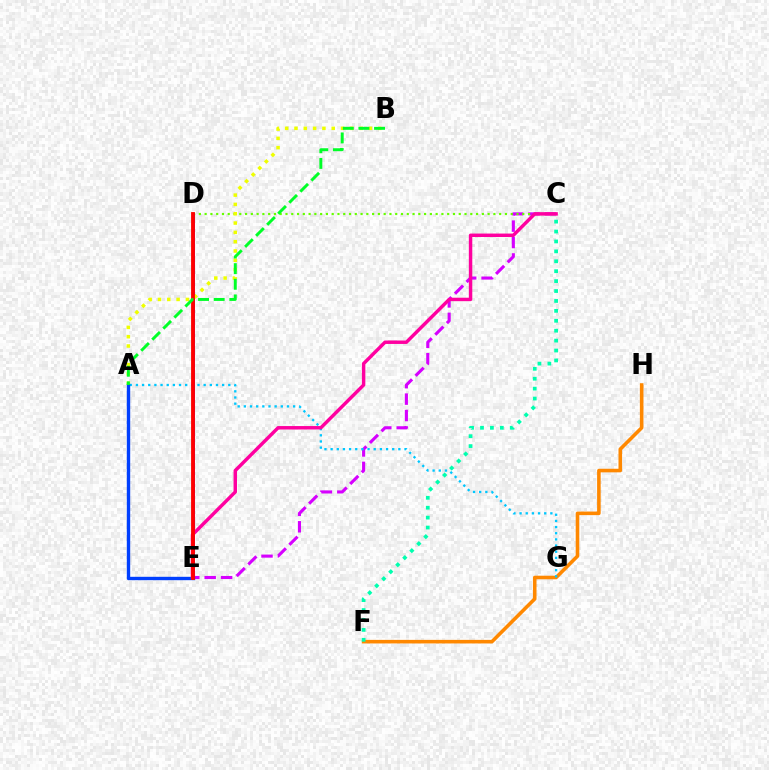{('C', 'E'): [{'color': '#d600ff', 'line_style': 'dashed', 'thickness': 2.23}, {'color': '#ff00a0', 'line_style': 'solid', 'thickness': 2.48}], ('F', 'H'): [{'color': '#ff8800', 'line_style': 'solid', 'thickness': 2.58}], ('C', 'D'): [{'color': '#66ff00', 'line_style': 'dotted', 'thickness': 1.57}], ('D', 'E'): [{'color': '#4f00ff', 'line_style': 'solid', 'thickness': 2.02}, {'color': '#ff0000', 'line_style': 'solid', 'thickness': 2.76}], ('A', 'B'): [{'color': '#eeff00', 'line_style': 'dotted', 'thickness': 2.53}, {'color': '#00ff27', 'line_style': 'dashed', 'thickness': 2.12}], ('A', 'G'): [{'color': '#00c7ff', 'line_style': 'dotted', 'thickness': 1.67}], ('A', 'E'): [{'color': '#003fff', 'line_style': 'solid', 'thickness': 2.44}], ('C', 'F'): [{'color': '#00ffaf', 'line_style': 'dotted', 'thickness': 2.69}]}